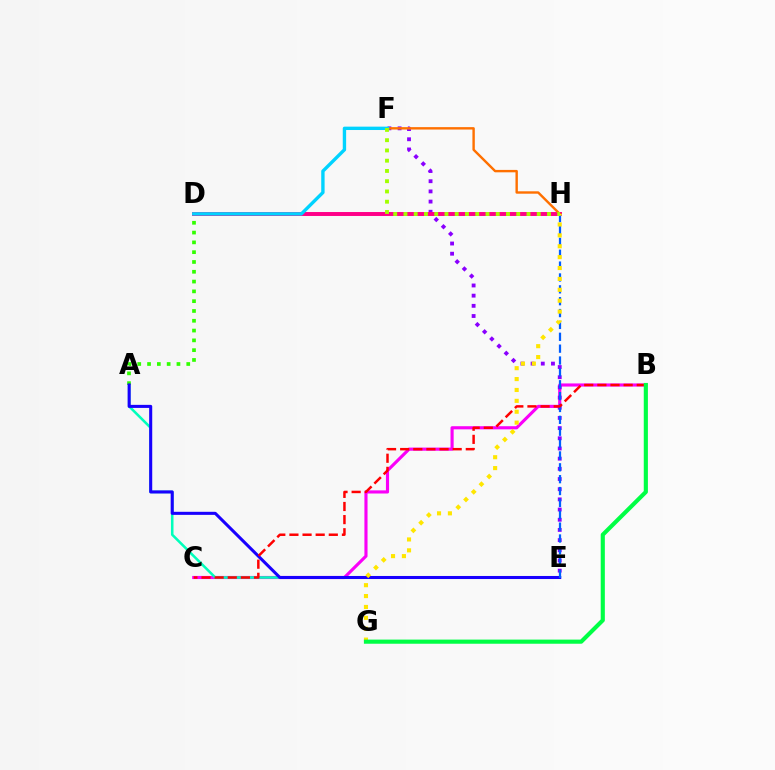{('B', 'C'): [{'color': '#fa00f9', 'line_style': 'solid', 'thickness': 2.26}, {'color': '#ff0000', 'line_style': 'dashed', 'thickness': 1.78}], ('E', 'F'): [{'color': '#8a00ff', 'line_style': 'dotted', 'thickness': 2.77}], ('A', 'E'): [{'color': '#00ffbb', 'line_style': 'solid', 'thickness': 1.83}, {'color': '#1900ff', 'line_style': 'solid', 'thickness': 2.2}], ('A', 'D'): [{'color': '#31ff00', 'line_style': 'dotted', 'thickness': 2.66}], ('D', 'H'): [{'color': '#ff0088', 'line_style': 'solid', 'thickness': 2.84}], ('E', 'H'): [{'color': '#005dff', 'line_style': 'dashed', 'thickness': 1.61}], ('F', 'H'): [{'color': '#ff7000', 'line_style': 'solid', 'thickness': 1.73}, {'color': '#a2ff00', 'line_style': 'dotted', 'thickness': 2.79}], ('G', 'H'): [{'color': '#ffe600', 'line_style': 'dotted', 'thickness': 2.96}], ('D', 'F'): [{'color': '#00d3ff', 'line_style': 'solid', 'thickness': 2.42}], ('B', 'G'): [{'color': '#00ff45', 'line_style': 'solid', 'thickness': 2.98}]}